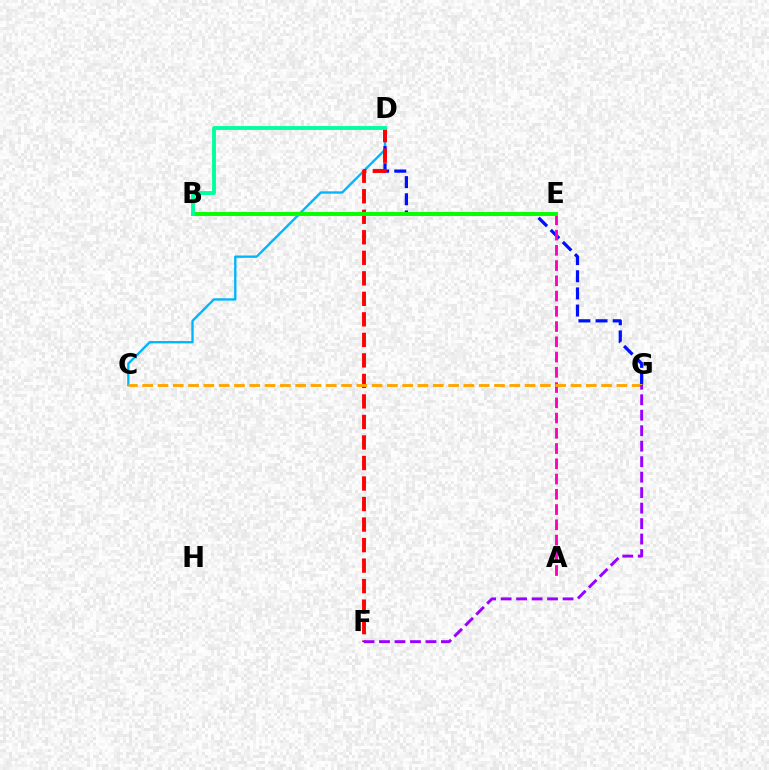{('B', 'E'): [{'color': '#b3ff00', 'line_style': 'dotted', 'thickness': 1.67}, {'color': '#08ff00', 'line_style': 'solid', 'thickness': 2.84}], ('C', 'D'): [{'color': '#00b5ff', 'line_style': 'solid', 'thickness': 1.7}], ('D', 'G'): [{'color': '#0010ff', 'line_style': 'dashed', 'thickness': 2.33}], ('D', 'F'): [{'color': '#ff0000', 'line_style': 'dashed', 'thickness': 2.79}], ('A', 'E'): [{'color': '#ff00bd', 'line_style': 'dashed', 'thickness': 2.07}], ('C', 'G'): [{'color': '#ffa500', 'line_style': 'dashed', 'thickness': 2.08}], ('B', 'D'): [{'color': '#00ff9d', 'line_style': 'solid', 'thickness': 2.77}], ('F', 'G'): [{'color': '#9b00ff', 'line_style': 'dashed', 'thickness': 2.1}]}